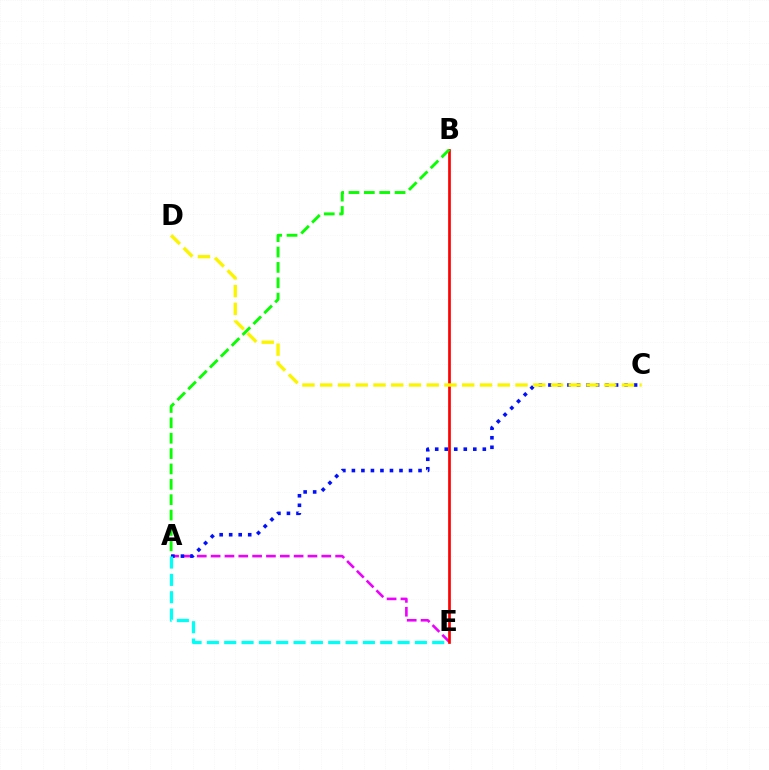{('A', 'E'): [{'color': '#ee00ff', 'line_style': 'dashed', 'thickness': 1.88}, {'color': '#00fff6', 'line_style': 'dashed', 'thickness': 2.35}], ('B', 'E'): [{'color': '#ff0000', 'line_style': 'solid', 'thickness': 1.94}], ('A', 'B'): [{'color': '#08ff00', 'line_style': 'dashed', 'thickness': 2.09}], ('A', 'C'): [{'color': '#0010ff', 'line_style': 'dotted', 'thickness': 2.59}], ('C', 'D'): [{'color': '#fcf500', 'line_style': 'dashed', 'thickness': 2.41}]}